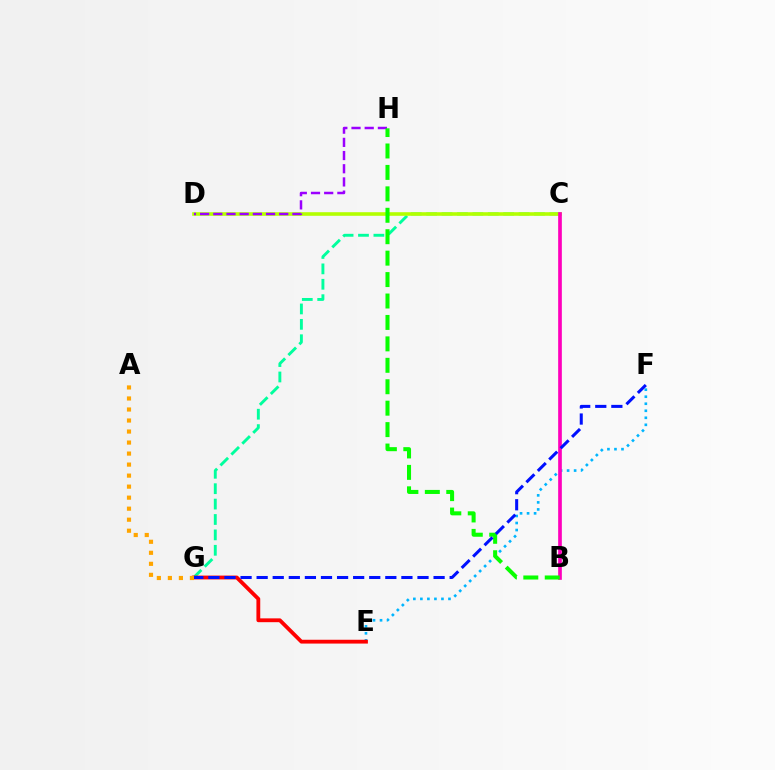{('C', 'G'): [{'color': '#00ff9d', 'line_style': 'dashed', 'thickness': 2.09}], ('E', 'F'): [{'color': '#00b5ff', 'line_style': 'dotted', 'thickness': 1.91}], ('C', 'D'): [{'color': '#b3ff00', 'line_style': 'solid', 'thickness': 2.59}], ('D', 'H'): [{'color': '#9b00ff', 'line_style': 'dashed', 'thickness': 1.79}], ('E', 'G'): [{'color': '#ff0000', 'line_style': 'solid', 'thickness': 2.75}], ('B', 'C'): [{'color': '#ff00bd', 'line_style': 'solid', 'thickness': 2.64}], ('B', 'H'): [{'color': '#08ff00', 'line_style': 'dashed', 'thickness': 2.91}], ('F', 'G'): [{'color': '#0010ff', 'line_style': 'dashed', 'thickness': 2.19}], ('A', 'G'): [{'color': '#ffa500', 'line_style': 'dotted', 'thickness': 2.99}]}